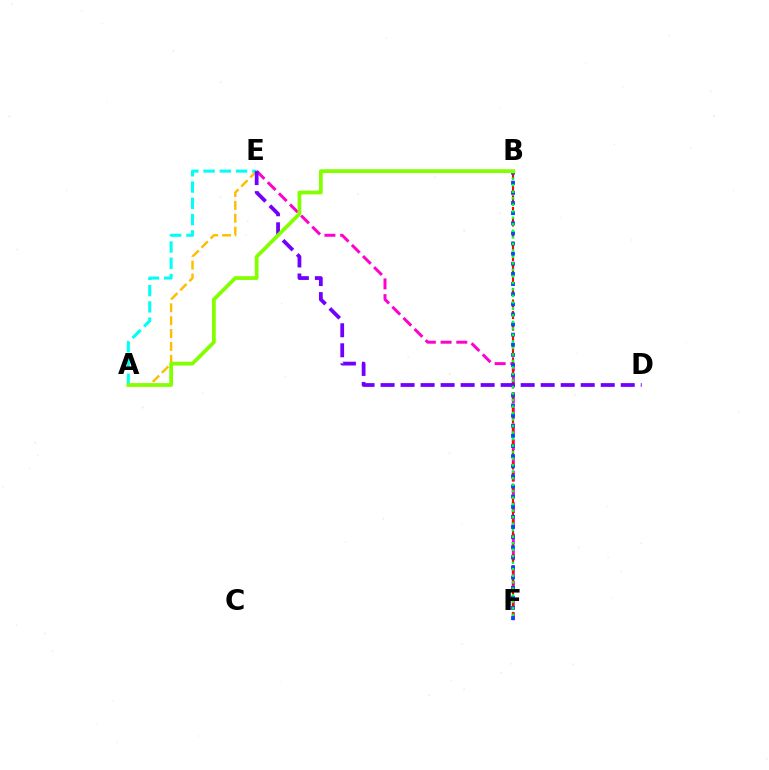{('A', 'E'): [{'color': '#ffbd00', 'line_style': 'dashed', 'thickness': 1.75}, {'color': '#00fff6', 'line_style': 'dashed', 'thickness': 2.21}], ('E', 'F'): [{'color': '#ff00cf', 'line_style': 'dashed', 'thickness': 2.14}], ('B', 'F'): [{'color': '#ff0000', 'line_style': 'dashed', 'thickness': 1.57}, {'color': '#004bff', 'line_style': 'dotted', 'thickness': 2.75}, {'color': '#00ff39', 'line_style': 'dotted', 'thickness': 1.77}], ('D', 'E'): [{'color': '#7200ff', 'line_style': 'dashed', 'thickness': 2.72}], ('A', 'B'): [{'color': '#84ff00', 'line_style': 'solid', 'thickness': 2.71}]}